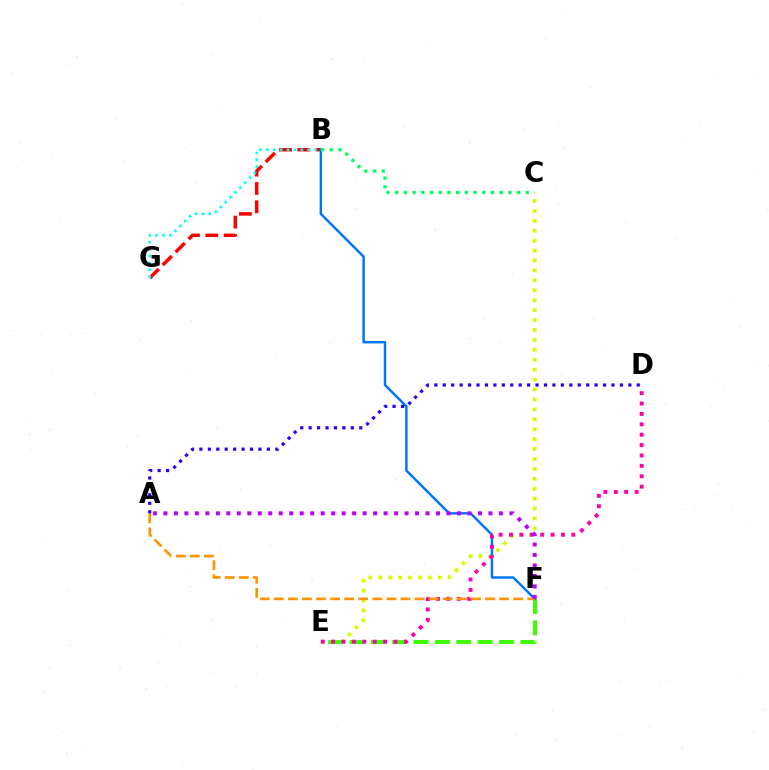{('C', 'E'): [{'color': '#d1ff00', 'line_style': 'dotted', 'thickness': 2.7}], ('E', 'F'): [{'color': '#3dff00', 'line_style': 'dashed', 'thickness': 2.9}], ('B', 'G'): [{'color': '#ff0000', 'line_style': 'dashed', 'thickness': 2.49}, {'color': '#00fff6', 'line_style': 'dotted', 'thickness': 1.88}], ('B', 'F'): [{'color': '#0074ff', 'line_style': 'solid', 'thickness': 1.76}], ('B', 'C'): [{'color': '#00ff5c', 'line_style': 'dotted', 'thickness': 2.37}], ('D', 'E'): [{'color': '#ff00ac', 'line_style': 'dotted', 'thickness': 2.82}], ('A', 'F'): [{'color': '#ff9400', 'line_style': 'dashed', 'thickness': 1.91}, {'color': '#b900ff', 'line_style': 'dotted', 'thickness': 2.85}], ('A', 'D'): [{'color': '#2500ff', 'line_style': 'dotted', 'thickness': 2.29}]}